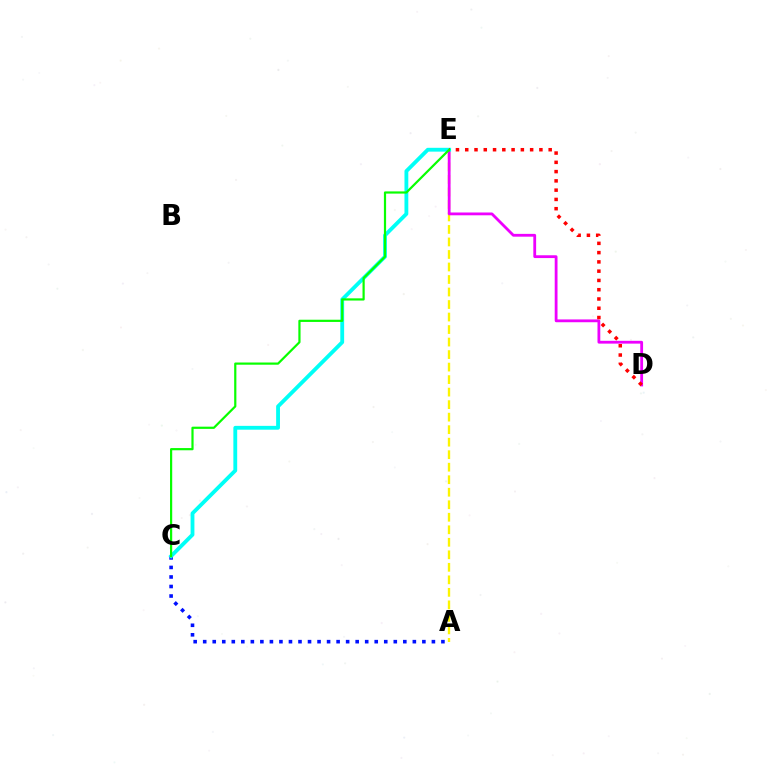{('A', 'E'): [{'color': '#fcf500', 'line_style': 'dashed', 'thickness': 1.7}], ('D', 'E'): [{'color': '#ee00ff', 'line_style': 'solid', 'thickness': 2.02}, {'color': '#ff0000', 'line_style': 'dotted', 'thickness': 2.52}], ('A', 'C'): [{'color': '#0010ff', 'line_style': 'dotted', 'thickness': 2.59}], ('C', 'E'): [{'color': '#00fff6', 'line_style': 'solid', 'thickness': 2.76}, {'color': '#08ff00', 'line_style': 'solid', 'thickness': 1.59}]}